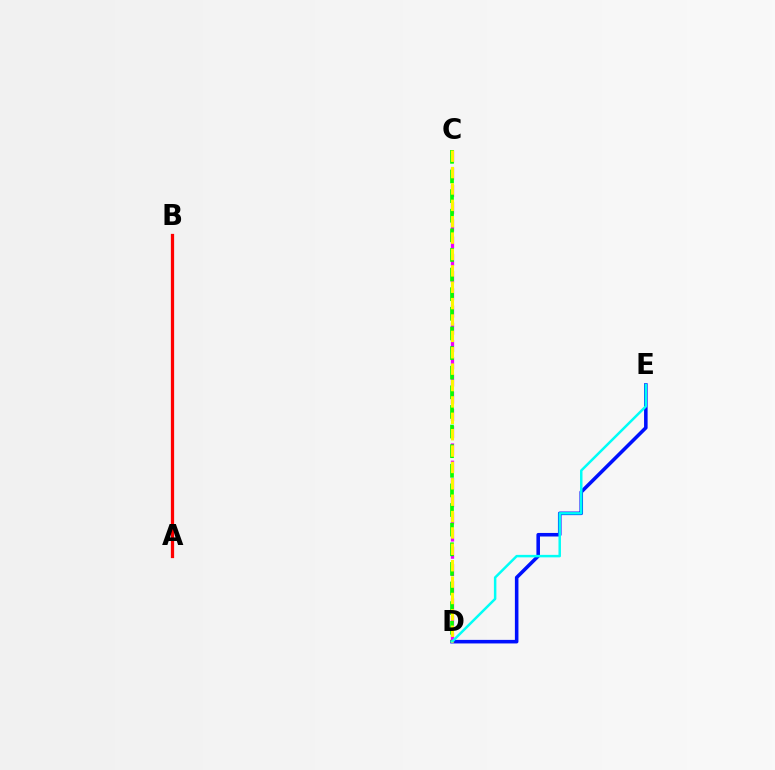{('D', 'E'): [{'color': '#0010ff', 'line_style': 'solid', 'thickness': 2.56}, {'color': '#00fff6', 'line_style': 'solid', 'thickness': 1.79}], ('C', 'D'): [{'color': '#ee00ff', 'line_style': 'dashed', 'thickness': 2.34}, {'color': '#08ff00', 'line_style': 'dashed', 'thickness': 2.67}, {'color': '#fcf500', 'line_style': 'dashed', 'thickness': 2.23}], ('A', 'B'): [{'color': '#ff0000', 'line_style': 'solid', 'thickness': 2.34}]}